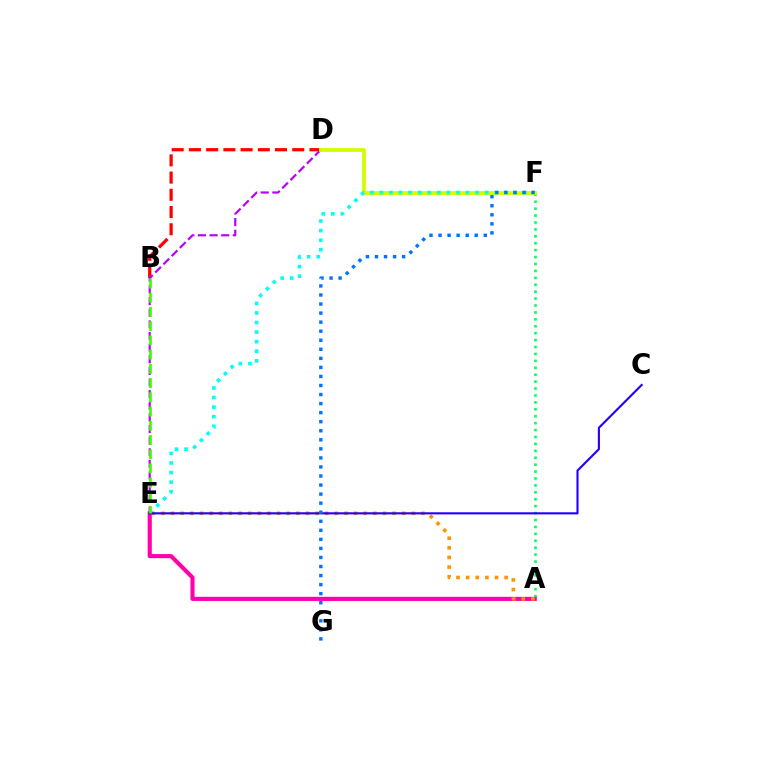{('B', 'D'): [{'color': '#ff0000', 'line_style': 'dashed', 'thickness': 2.34}], ('A', 'F'): [{'color': '#00ff5c', 'line_style': 'dotted', 'thickness': 1.88}], ('D', 'E'): [{'color': '#b900ff', 'line_style': 'dashed', 'thickness': 1.58}], ('D', 'F'): [{'color': '#d1ff00', 'line_style': 'solid', 'thickness': 2.73}], ('A', 'E'): [{'color': '#ff00ac', 'line_style': 'solid', 'thickness': 2.97}, {'color': '#ff9400', 'line_style': 'dotted', 'thickness': 2.62}], ('E', 'F'): [{'color': '#00fff6', 'line_style': 'dotted', 'thickness': 2.6}], ('C', 'E'): [{'color': '#2500ff', 'line_style': 'solid', 'thickness': 1.53}], ('B', 'E'): [{'color': '#3dff00', 'line_style': 'dashed', 'thickness': 1.93}], ('F', 'G'): [{'color': '#0074ff', 'line_style': 'dotted', 'thickness': 2.46}]}